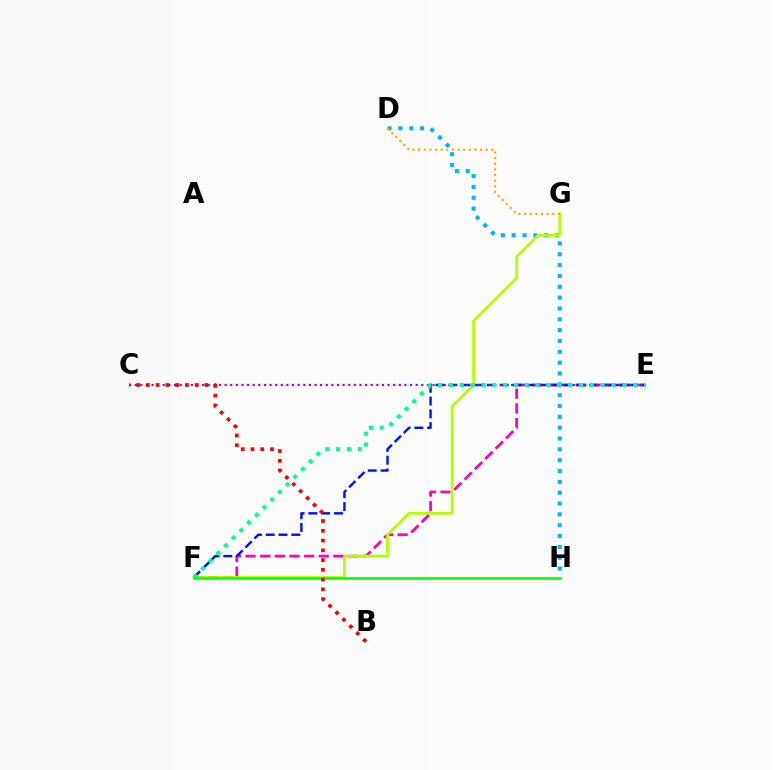{('E', 'F'): [{'color': '#ff00bd', 'line_style': 'dashed', 'thickness': 1.99}, {'color': '#0010ff', 'line_style': 'dashed', 'thickness': 1.74}, {'color': '#00ff9d', 'line_style': 'dotted', 'thickness': 2.95}], ('D', 'H'): [{'color': '#00b5ff', 'line_style': 'dotted', 'thickness': 2.94}], ('F', 'G'): [{'color': '#b3ff00', 'line_style': 'solid', 'thickness': 1.96}], ('F', 'H'): [{'color': '#08ff00', 'line_style': 'solid', 'thickness': 1.83}], ('C', 'E'): [{'color': '#9b00ff', 'line_style': 'dotted', 'thickness': 1.53}], ('D', 'G'): [{'color': '#ffa500', 'line_style': 'dotted', 'thickness': 1.53}], ('B', 'C'): [{'color': '#ff0000', 'line_style': 'dotted', 'thickness': 2.65}]}